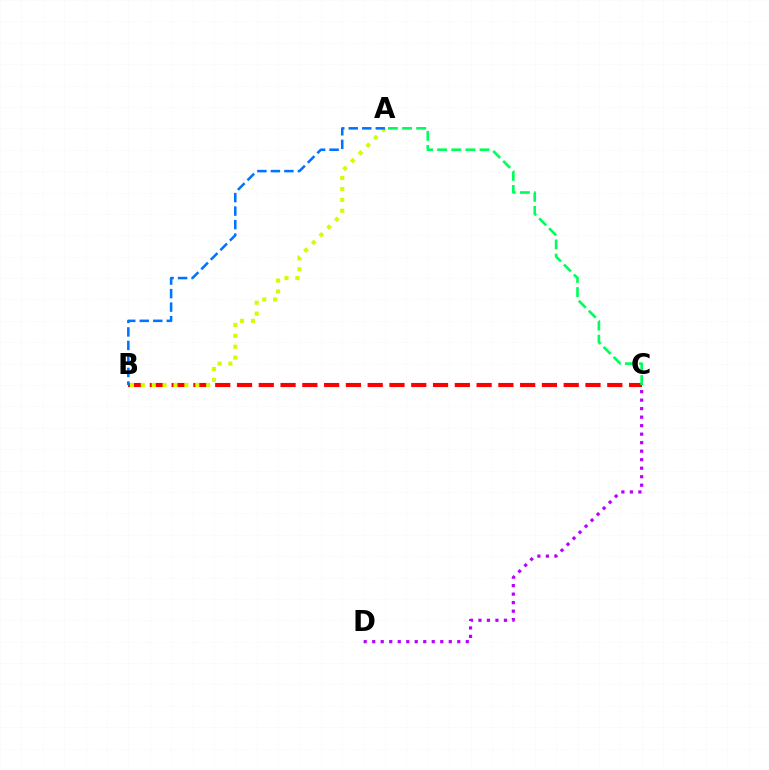{('B', 'C'): [{'color': '#ff0000', 'line_style': 'dashed', 'thickness': 2.96}], ('A', 'B'): [{'color': '#d1ff00', 'line_style': 'dotted', 'thickness': 2.96}, {'color': '#0074ff', 'line_style': 'dashed', 'thickness': 1.84}], ('A', 'C'): [{'color': '#00ff5c', 'line_style': 'dashed', 'thickness': 1.92}], ('C', 'D'): [{'color': '#b900ff', 'line_style': 'dotted', 'thickness': 2.31}]}